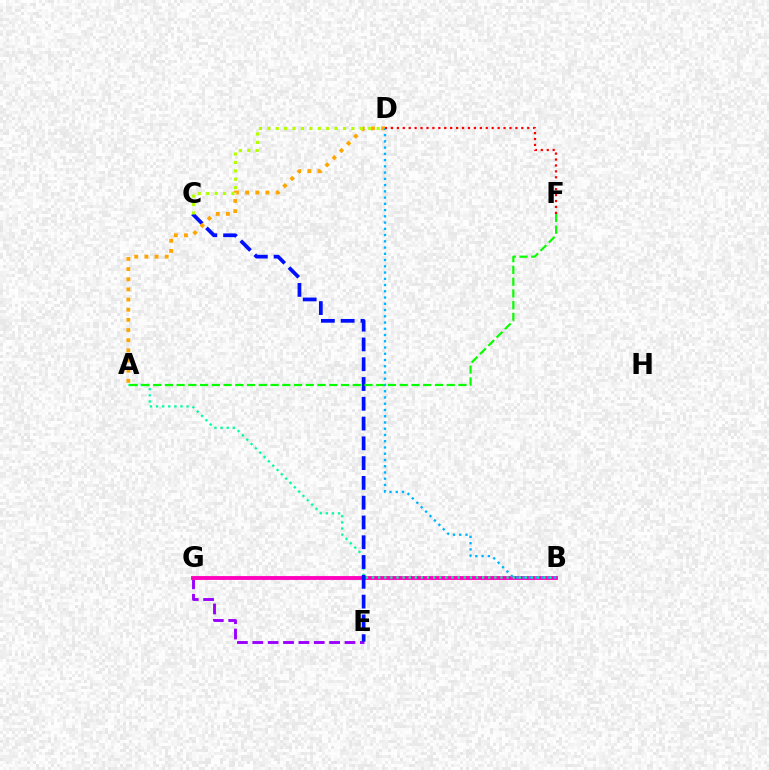{('E', 'G'): [{'color': '#9b00ff', 'line_style': 'dashed', 'thickness': 2.09}], ('B', 'G'): [{'color': '#ff00bd', 'line_style': 'solid', 'thickness': 2.78}], ('A', 'B'): [{'color': '#00ff9d', 'line_style': 'dotted', 'thickness': 1.66}], ('C', 'E'): [{'color': '#0010ff', 'line_style': 'dashed', 'thickness': 2.69}], ('A', 'D'): [{'color': '#ffa500', 'line_style': 'dotted', 'thickness': 2.76}], ('B', 'D'): [{'color': '#00b5ff', 'line_style': 'dotted', 'thickness': 1.7}], ('C', 'D'): [{'color': '#b3ff00', 'line_style': 'dotted', 'thickness': 2.28}], ('A', 'F'): [{'color': '#08ff00', 'line_style': 'dashed', 'thickness': 1.6}], ('D', 'F'): [{'color': '#ff0000', 'line_style': 'dotted', 'thickness': 1.61}]}